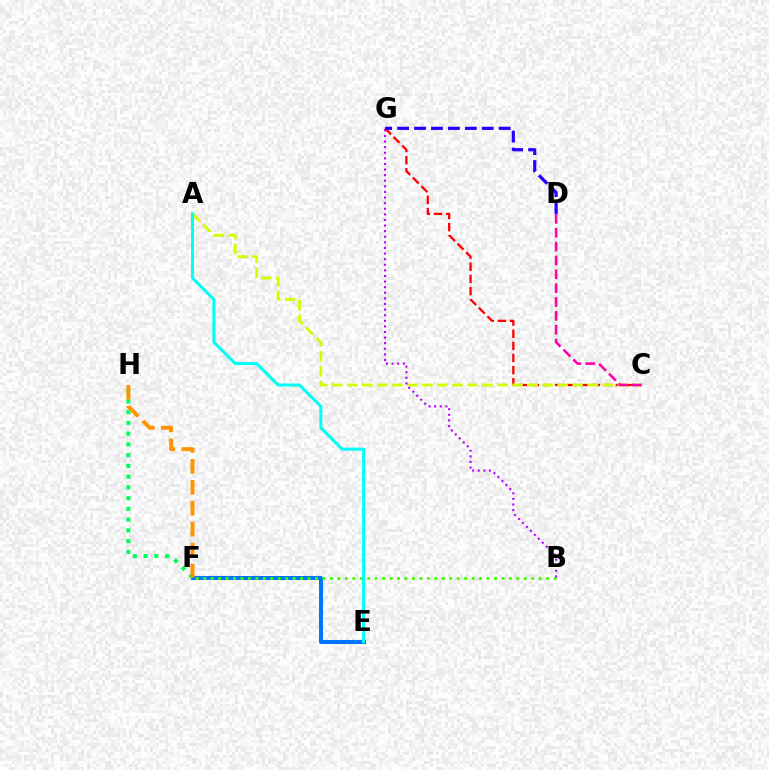{('E', 'F'): [{'color': '#0074ff', 'line_style': 'solid', 'thickness': 2.86}], ('C', 'G'): [{'color': '#ff0000', 'line_style': 'dashed', 'thickness': 1.65}], ('B', 'F'): [{'color': '#3dff00', 'line_style': 'dotted', 'thickness': 2.03}], ('F', 'H'): [{'color': '#00ff5c', 'line_style': 'dotted', 'thickness': 2.92}, {'color': '#ff9400', 'line_style': 'dashed', 'thickness': 2.85}], ('A', 'C'): [{'color': '#d1ff00', 'line_style': 'dashed', 'thickness': 2.04}], ('A', 'E'): [{'color': '#00fff6', 'line_style': 'solid', 'thickness': 2.2}], ('B', 'G'): [{'color': '#b900ff', 'line_style': 'dotted', 'thickness': 1.52}], ('D', 'G'): [{'color': '#2500ff', 'line_style': 'dashed', 'thickness': 2.3}], ('C', 'D'): [{'color': '#ff00ac', 'line_style': 'dashed', 'thickness': 1.88}]}